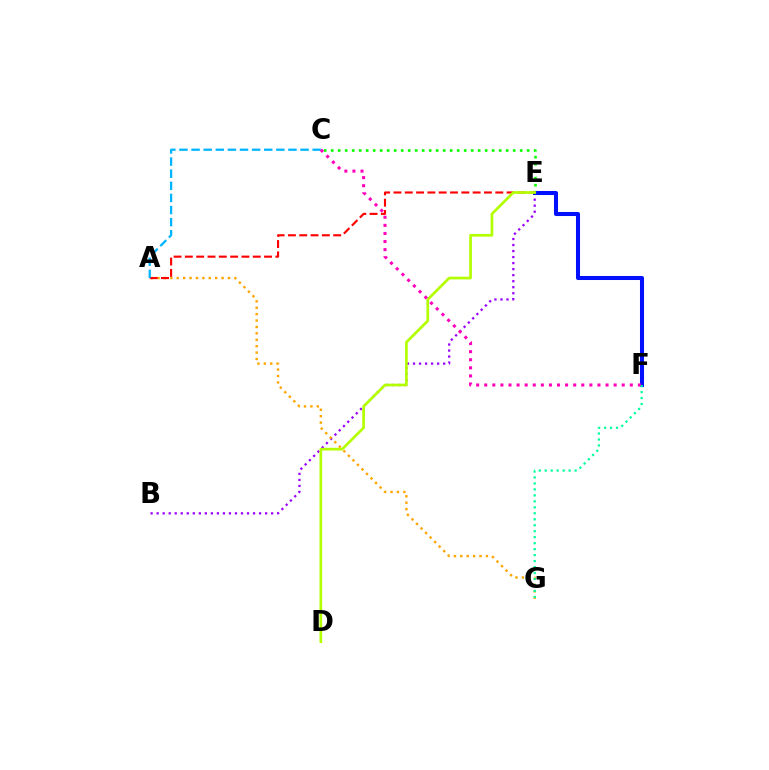{('C', 'E'): [{'color': '#08ff00', 'line_style': 'dotted', 'thickness': 1.9}], ('B', 'E'): [{'color': '#9b00ff', 'line_style': 'dotted', 'thickness': 1.64}], ('E', 'F'): [{'color': '#0010ff', 'line_style': 'solid', 'thickness': 2.91}], ('A', 'G'): [{'color': '#ffa500', 'line_style': 'dotted', 'thickness': 1.74}], ('A', 'E'): [{'color': '#ff0000', 'line_style': 'dashed', 'thickness': 1.54}], ('A', 'C'): [{'color': '#00b5ff', 'line_style': 'dashed', 'thickness': 1.65}], ('D', 'E'): [{'color': '#b3ff00', 'line_style': 'solid', 'thickness': 1.94}], ('C', 'F'): [{'color': '#ff00bd', 'line_style': 'dotted', 'thickness': 2.2}], ('F', 'G'): [{'color': '#00ff9d', 'line_style': 'dotted', 'thickness': 1.62}]}